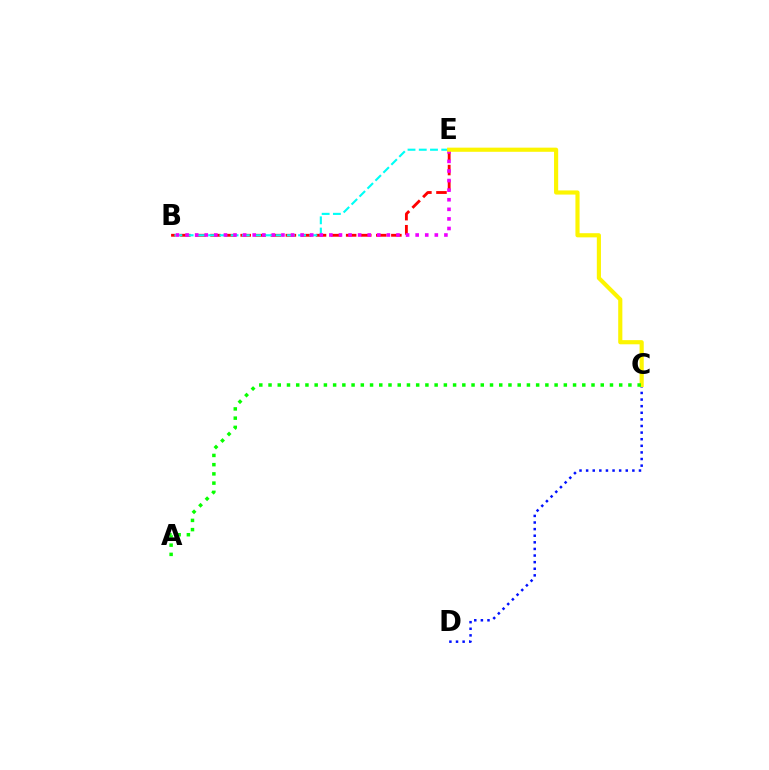{('B', 'E'): [{'color': '#ff0000', 'line_style': 'dashed', 'thickness': 2.05}, {'color': '#00fff6', 'line_style': 'dashed', 'thickness': 1.53}, {'color': '#ee00ff', 'line_style': 'dotted', 'thickness': 2.6}], ('C', 'D'): [{'color': '#0010ff', 'line_style': 'dotted', 'thickness': 1.8}], ('C', 'E'): [{'color': '#fcf500', 'line_style': 'solid', 'thickness': 2.98}], ('A', 'C'): [{'color': '#08ff00', 'line_style': 'dotted', 'thickness': 2.51}]}